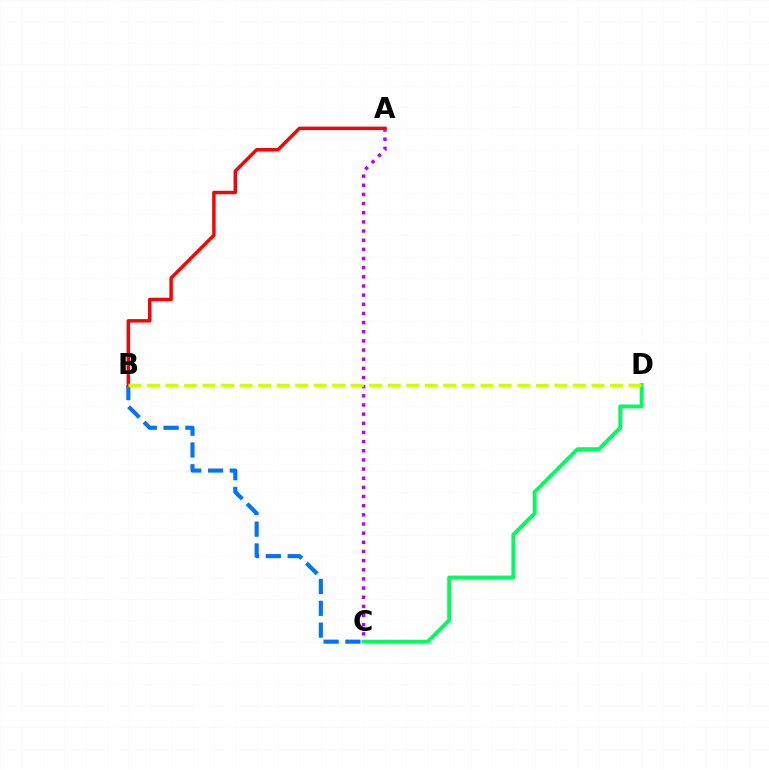{('B', 'C'): [{'color': '#0074ff', 'line_style': 'dashed', 'thickness': 2.96}], ('A', 'C'): [{'color': '#b900ff', 'line_style': 'dotted', 'thickness': 2.49}], ('C', 'D'): [{'color': '#00ff5c', 'line_style': 'solid', 'thickness': 2.79}], ('A', 'B'): [{'color': '#ff0000', 'line_style': 'solid', 'thickness': 2.48}], ('B', 'D'): [{'color': '#d1ff00', 'line_style': 'dashed', 'thickness': 2.52}]}